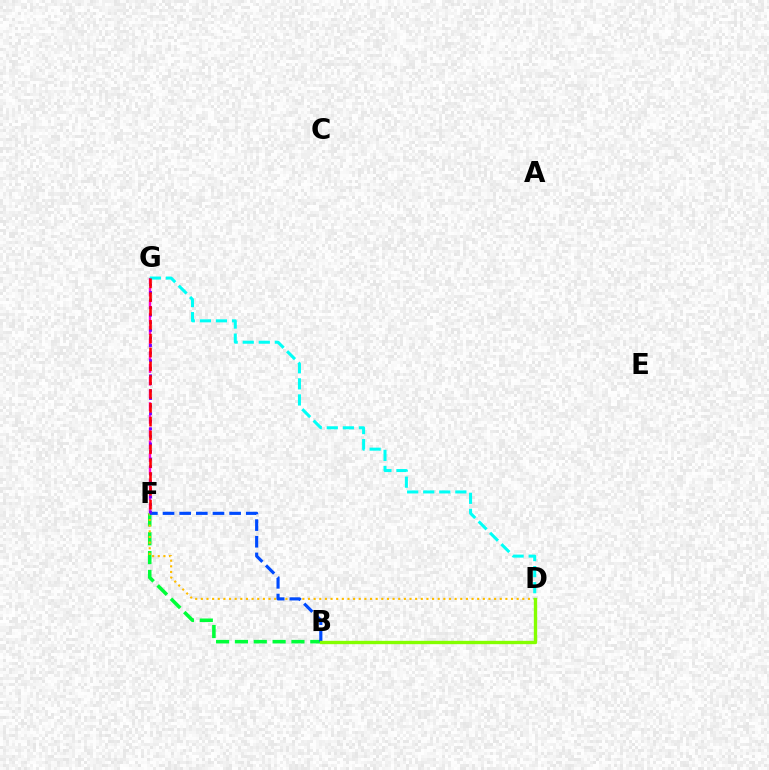{('F', 'G'): [{'color': '#ff00cf', 'line_style': 'dashed', 'thickness': 1.73}, {'color': '#7200ff', 'line_style': 'dotted', 'thickness': 2.06}, {'color': '#ff0000', 'line_style': 'dashed', 'thickness': 1.88}], ('B', 'F'): [{'color': '#00ff39', 'line_style': 'dashed', 'thickness': 2.56}, {'color': '#004bff', 'line_style': 'dashed', 'thickness': 2.26}], ('D', 'F'): [{'color': '#ffbd00', 'line_style': 'dotted', 'thickness': 1.53}], ('D', 'G'): [{'color': '#00fff6', 'line_style': 'dashed', 'thickness': 2.18}], ('B', 'D'): [{'color': '#84ff00', 'line_style': 'solid', 'thickness': 2.41}]}